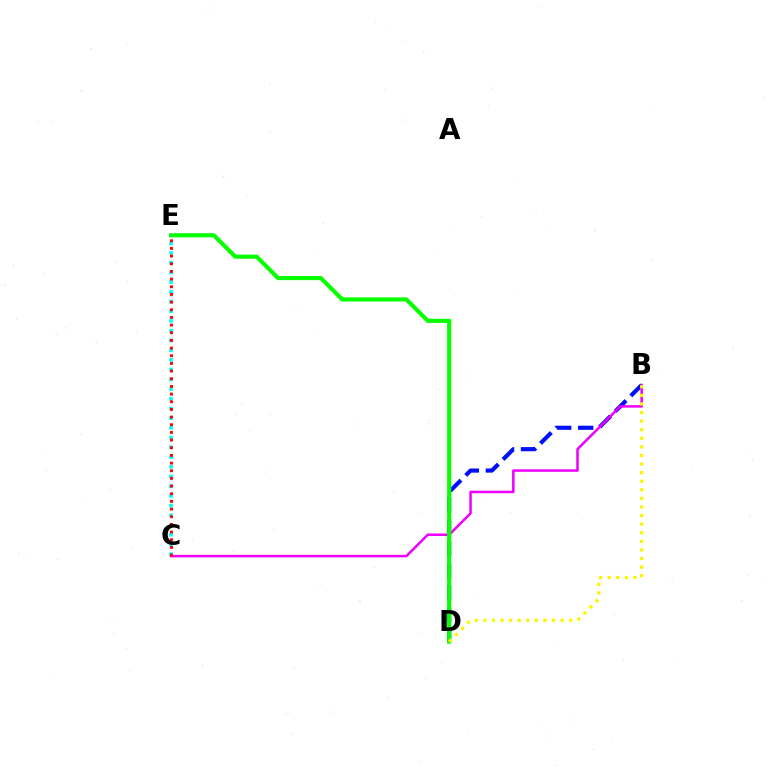{('B', 'D'): [{'color': '#0010ff', 'line_style': 'dashed', 'thickness': 2.99}, {'color': '#fcf500', 'line_style': 'dotted', 'thickness': 2.33}], ('B', 'C'): [{'color': '#ee00ff', 'line_style': 'solid', 'thickness': 1.81}], ('C', 'E'): [{'color': '#00fff6', 'line_style': 'dotted', 'thickness': 2.64}, {'color': '#ff0000', 'line_style': 'dotted', 'thickness': 2.08}], ('D', 'E'): [{'color': '#08ff00', 'line_style': 'solid', 'thickness': 2.98}]}